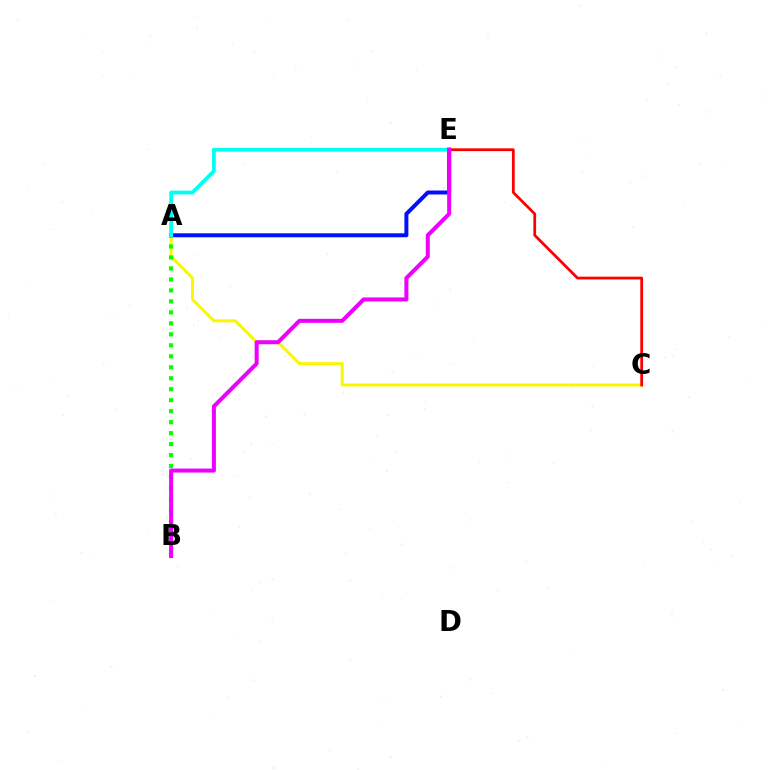{('A', 'C'): [{'color': '#fcf500', 'line_style': 'solid', 'thickness': 2.13}], ('A', 'E'): [{'color': '#0010ff', 'line_style': 'solid', 'thickness': 2.86}, {'color': '#00fff6', 'line_style': 'solid', 'thickness': 2.72}], ('C', 'E'): [{'color': '#ff0000', 'line_style': 'solid', 'thickness': 1.99}], ('A', 'B'): [{'color': '#08ff00', 'line_style': 'dotted', 'thickness': 2.98}], ('B', 'E'): [{'color': '#ee00ff', 'line_style': 'solid', 'thickness': 2.89}]}